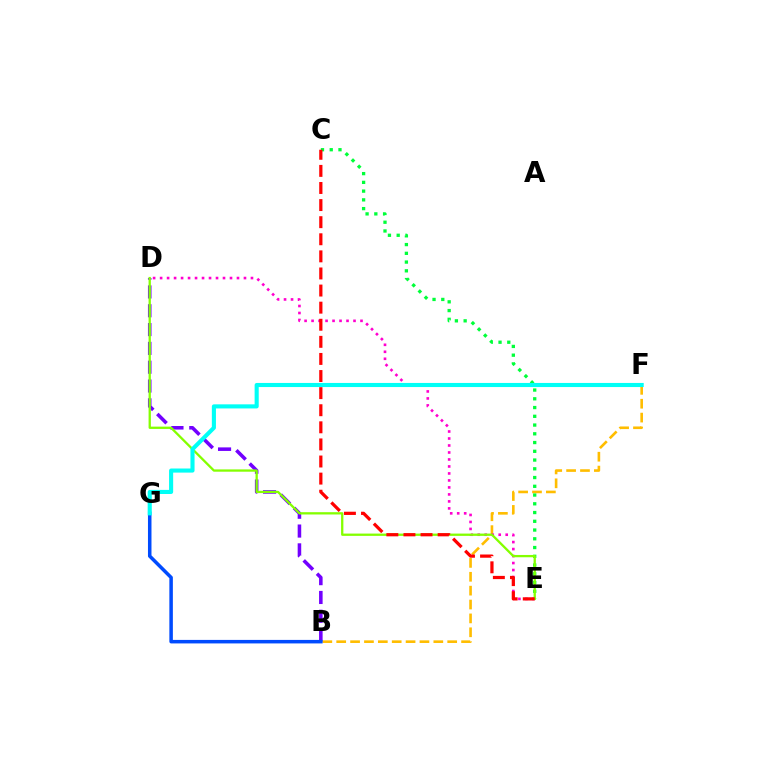{('B', 'D'): [{'color': '#7200ff', 'line_style': 'dashed', 'thickness': 2.56}], ('B', 'F'): [{'color': '#ffbd00', 'line_style': 'dashed', 'thickness': 1.88}], ('B', 'G'): [{'color': '#004bff', 'line_style': 'solid', 'thickness': 2.53}], ('C', 'E'): [{'color': '#00ff39', 'line_style': 'dotted', 'thickness': 2.38}, {'color': '#ff0000', 'line_style': 'dashed', 'thickness': 2.32}], ('D', 'E'): [{'color': '#ff00cf', 'line_style': 'dotted', 'thickness': 1.9}, {'color': '#84ff00', 'line_style': 'solid', 'thickness': 1.65}], ('F', 'G'): [{'color': '#00fff6', 'line_style': 'solid', 'thickness': 2.95}]}